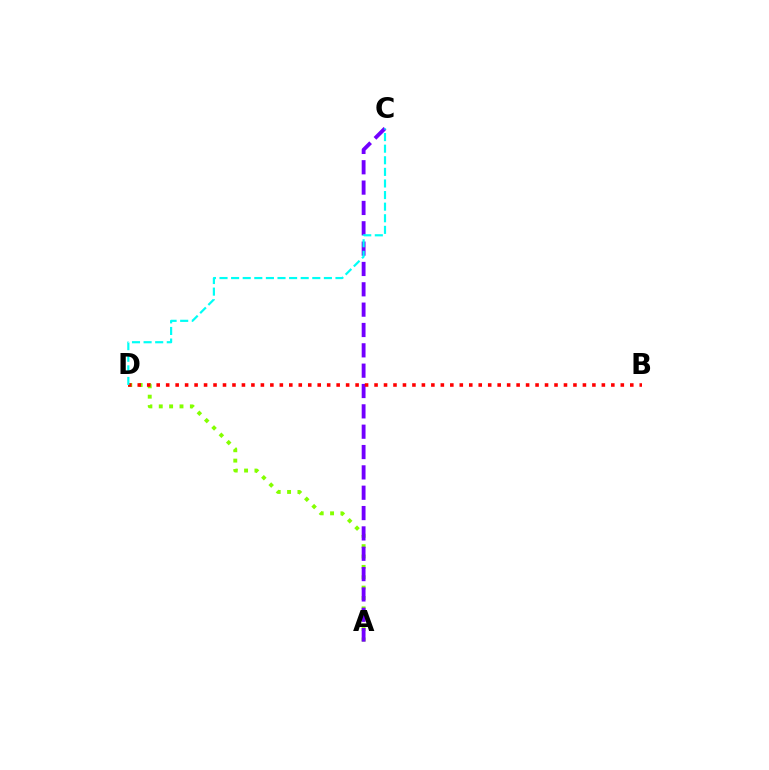{('A', 'D'): [{'color': '#84ff00', 'line_style': 'dotted', 'thickness': 2.82}], ('A', 'C'): [{'color': '#7200ff', 'line_style': 'dashed', 'thickness': 2.76}], ('B', 'D'): [{'color': '#ff0000', 'line_style': 'dotted', 'thickness': 2.57}], ('C', 'D'): [{'color': '#00fff6', 'line_style': 'dashed', 'thickness': 1.58}]}